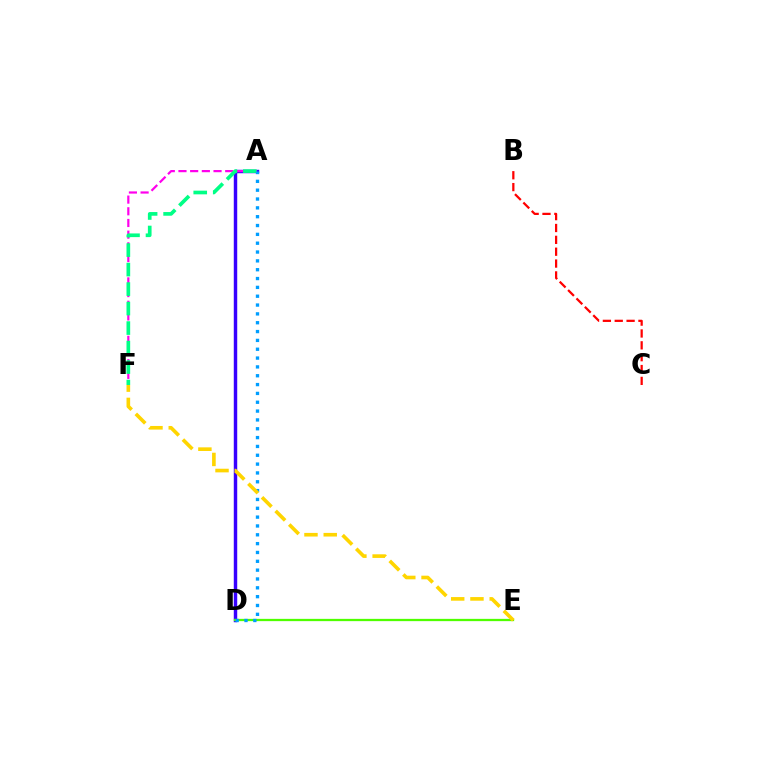{('A', 'D'): [{'color': '#3700ff', 'line_style': 'solid', 'thickness': 2.48}, {'color': '#009eff', 'line_style': 'dotted', 'thickness': 2.4}], ('A', 'F'): [{'color': '#ff00ed', 'line_style': 'dashed', 'thickness': 1.59}, {'color': '#00ff86', 'line_style': 'dashed', 'thickness': 2.65}], ('D', 'E'): [{'color': '#4fff00', 'line_style': 'solid', 'thickness': 1.64}], ('E', 'F'): [{'color': '#ffd500', 'line_style': 'dashed', 'thickness': 2.62}], ('B', 'C'): [{'color': '#ff0000', 'line_style': 'dashed', 'thickness': 1.61}]}